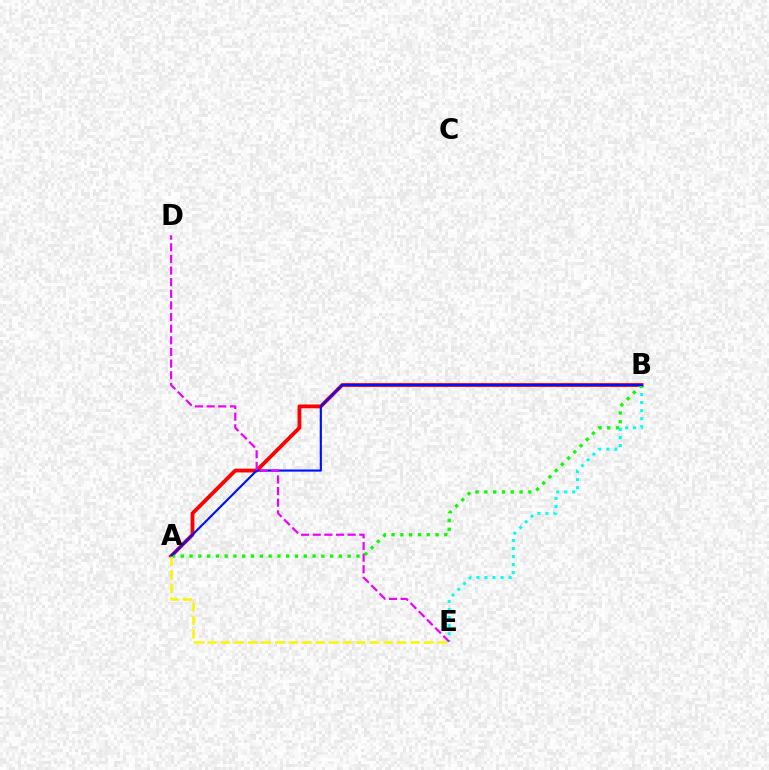{('B', 'E'): [{'color': '#00fff6', 'line_style': 'dotted', 'thickness': 2.18}], ('A', 'B'): [{'color': '#ff0000', 'line_style': 'solid', 'thickness': 2.74}, {'color': '#08ff00', 'line_style': 'dotted', 'thickness': 2.39}, {'color': '#0010ff', 'line_style': 'solid', 'thickness': 1.55}], ('A', 'E'): [{'color': '#fcf500', 'line_style': 'dashed', 'thickness': 1.84}], ('D', 'E'): [{'color': '#ee00ff', 'line_style': 'dashed', 'thickness': 1.58}]}